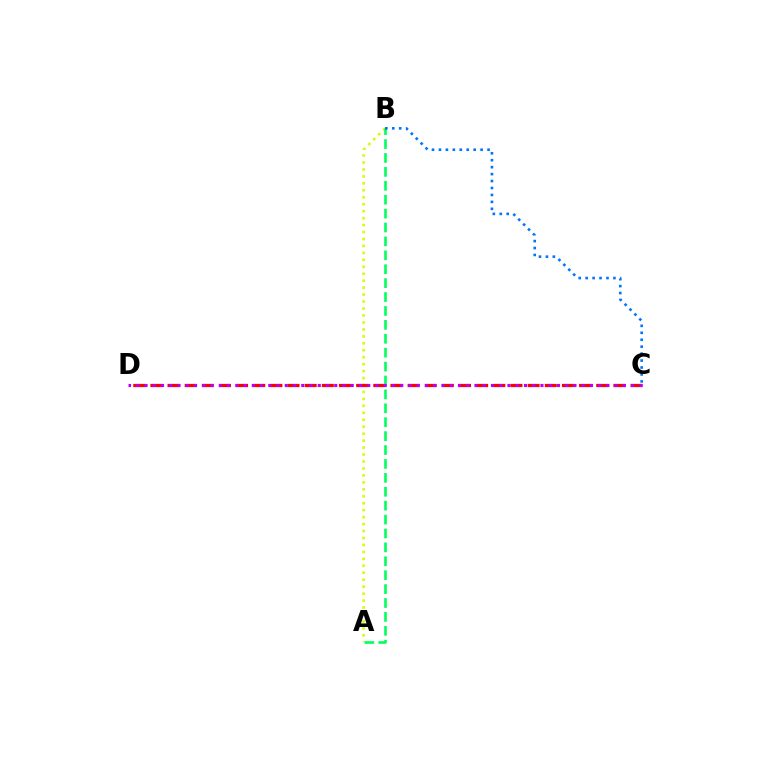{('A', 'B'): [{'color': '#d1ff00', 'line_style': 'dotted', 'thickness': 1.89}, {'color': '#00ff5c', 'line_style': 'dashed', 'thickness': 1.89}], ('C', 'D'): [{'color': '#ff0000', 'line_style': 'dashed', 'thickness': 2.33}, {'color': '#b900ff', 'line_style': 'dotted', 'thickness': 2.24}], ('B', 'C'): [{'color': '#0074ff', 'line_style': 'dotted', 'thickness': 1.89}]}